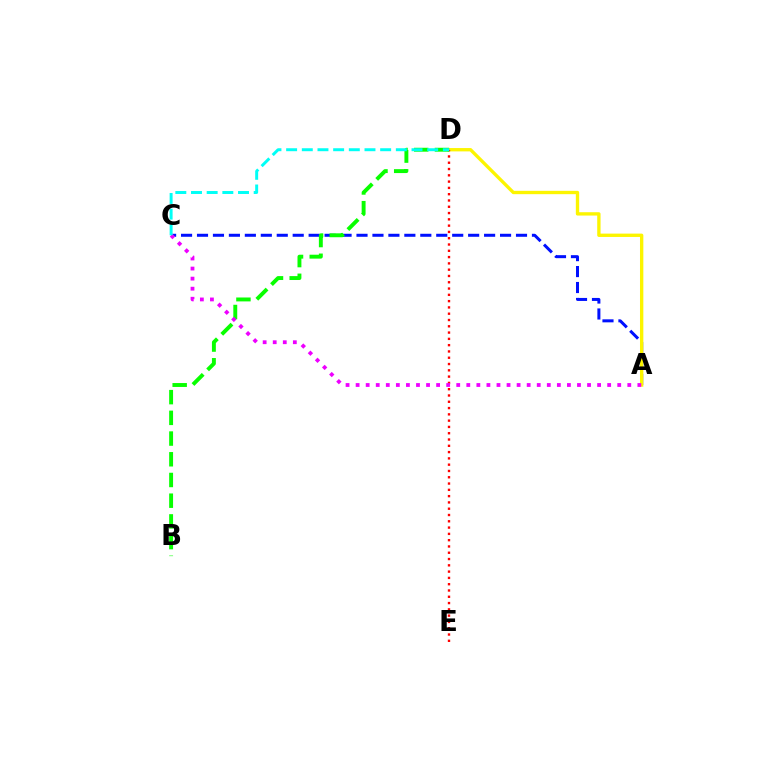{('A', 'C'): [{'color': '#0010ff', 'line_style': 'dashed', 'thickness': 2.17}, {'color': '#ee00ff', 'line_style': 'dotted', 'thickness': 2.73}], ('A', 'D'): [{'color': '#fcf500', 'line_style': 'solid', 'thickness': 2.41}], ('D', 'E'): [{'color': '#ff0000', 'line_style': 'dotted', 'thickness': 1.71}], ('B', 'D'): [{'color': '#08ff00', 'line_style': 'dashed', 'thickness': 2.81}], ('C', 'D'): [{'color': '#00fff6', 'line_style': 'dashed', 'thickness': 2.13}]}